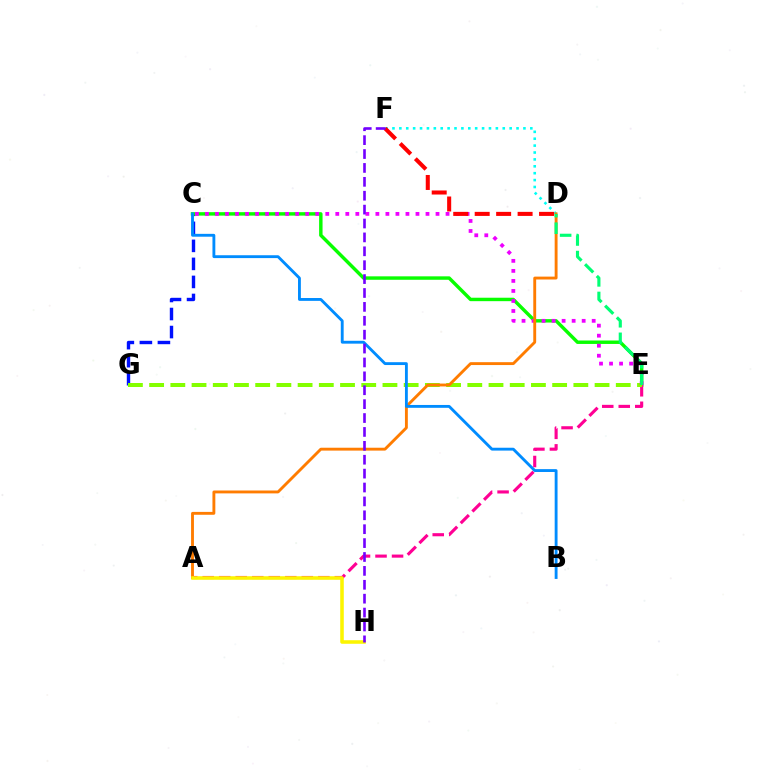{('C', 'G'): [{'color': '#0010ff', 'line_style': 'dashed', 'thickness': 2.45}], ('C', 'E'): [{'color': '#08ff00', 'line_style': 'solid', 'thickness': 2.48}, {'color': '#ee00ff', 'line_style': 'dotted', 'thickness': 2.72}], ('A', 'E'): [{'color': '#ff0094', 'line_style': 'dashed', 'thickness': 2.24}], ('D', 'F'): [{'color': '#00fff6', 'line_style': 'dotted', 'thickness': 1.87}, {'color': '#ff0000', 'line_style': 'dashed', 'thickness': 2.91}], ('E', 'G'): [{'color': '#84ff00', 'line_style': 'dashed', 'thickness': 2.88}], ('A', 'D'): [{'color': '#ff7c00', 'line_style': 'solid', 'thickness': 2.07}], ('B', 'C'): [{'color': '#008cff', 'line_style': 'solid', 'thickness': 2.06}], ('D', 'E'): [{'color': '#00ff74', 'line_style': 'dashed', 'thickness': 2.25}], ('A', 'H'): [{'color': '#fcf500', 'line_style': 'solid', 'thickness': 2.56}], ('F', 'H'): [{'color': '#7200ff', 'line_style': 'dashed', 'thickness': 1.89}]}